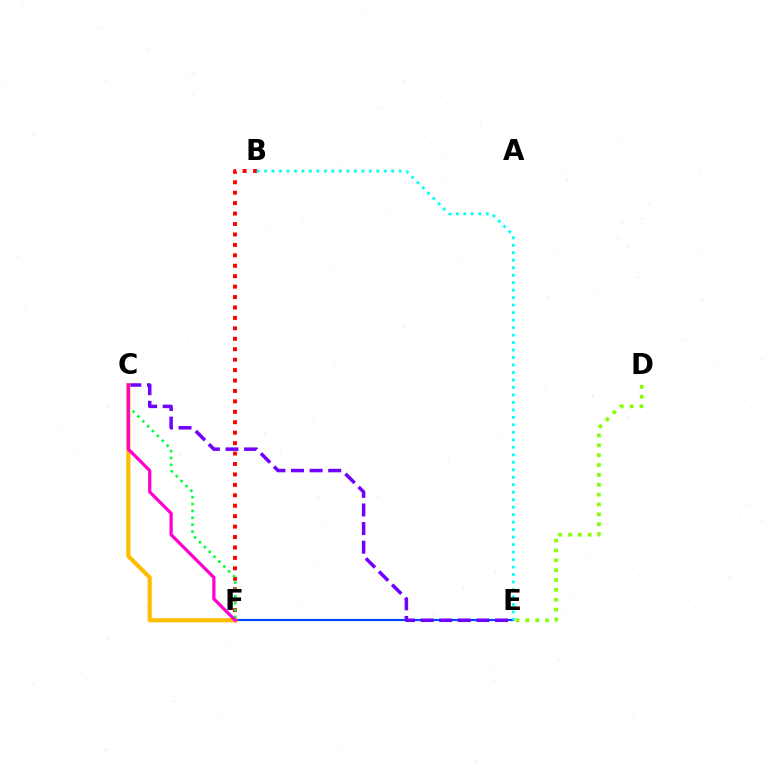{('E', 'F'): [{'color': '#004bff', 'line_style': 'solid', 'thickness': 1.56}], ('C', 'E'): [{'color': '#7200ff', 'line_style': 'dashed', 'thickness': 2.53}], ('B', 'F'): [{'color': '#ff0000', 'line_style': 'dotted', 'thickness': 2.83}], ('B', 'E'): [{'color': '#00fff6', 'line_style': 'dotted', 'thickness': 2.03}], ('D', 'E'): [{'color': '#84ff00', 'line_style': 'dotted', 'thickness': 2.68}], ('C', 'F'): [{'color': '#00ff39', 'line_style': 'dotted', 'thickness': 1.87}, {'color': '#ffbd00', 'line_style': 'solid', 'thickness': 3.0}, {'color': '#ff00cf', 'line_style': 'solid', 'thickness': 2.33}]}